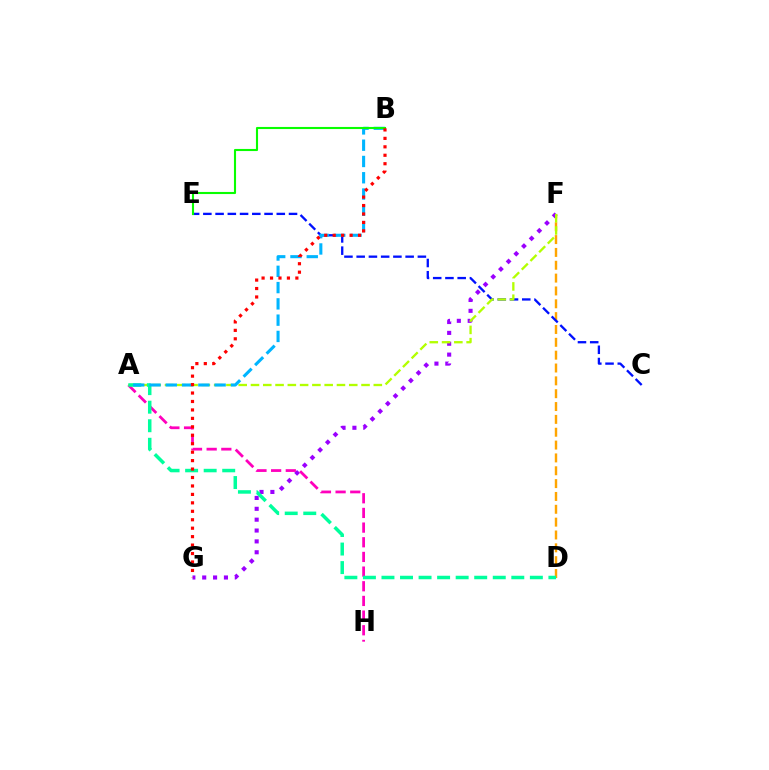{('D', 'F'): [{'color': '#ffa500', 'line_style': 'dashed', 'thickness': 1.74}], ('F', 'G'): [{'color': '#9b00ff', 'line_style': 'dotted', 'thickness': 2.95}], ('C', 'E'): [{'color': '#0010ff', 'line_style': 'dashed', 'thickness': 1.66}], ('A', 'H'): [{'color': '#ff00bd', 'line_style': 'dashed', 'thickness': 1.99}], ('A', 'F'): [{'color': '#b3ff00', 'line_style': 'dashed', 'thickness': 1.67}], ('A', 'D'): [{'color': '#00ff9d', 'line_style': 'dashed', 'thickness': 2.52}], ('A', 'B'): [{'color': '#00b5ff', 'line_style': 'dashed', 'thickness': 2.21}], ('B', 'E'): [{'color': '#08ff00', 'line_style': 'solid', 'thickness': 1.52}], ('B', 'G'): [{'color': '#ff0000', 'line_style': 'dotted', 'thickness': 2.3}]}